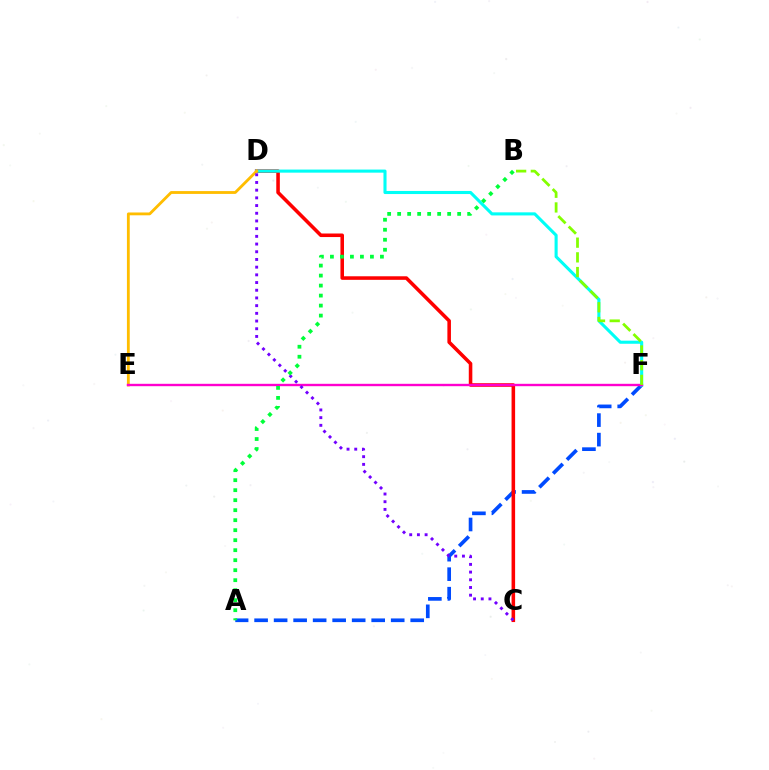{('A', 'F'): [{'color': '#004bff', 'line_style': 'dashed', 'thickness': 2.65}], ('C', 'D'): [{'color': '#ff0000', 'line_style': 'solid', 'thickness': 2.56}, {'color': '#7200ff', 'line_style': 'dotted', 'thickness': 2.09}], ('D', 'F'): [{'color': '#00fff6', 'line_style': 'solid', 'thickness': 2.22}], ('D', 'E'): [{'color': '#ffbd00', 'line_style': 'solid', 'thickness': 2.03}], ('E', 'F'): [{'color': '#ff00cf', 'line_style': 'solid', 'thickness': 1.71}], ('B', 'F'): [{'color': '#84ff00', 'line_style': 'dashed', 'thickness': 2.0}], ('A', 'B'): [{'color': '#00ff39', 'line_style': 'dotted', 'thickness': 2.72}]}